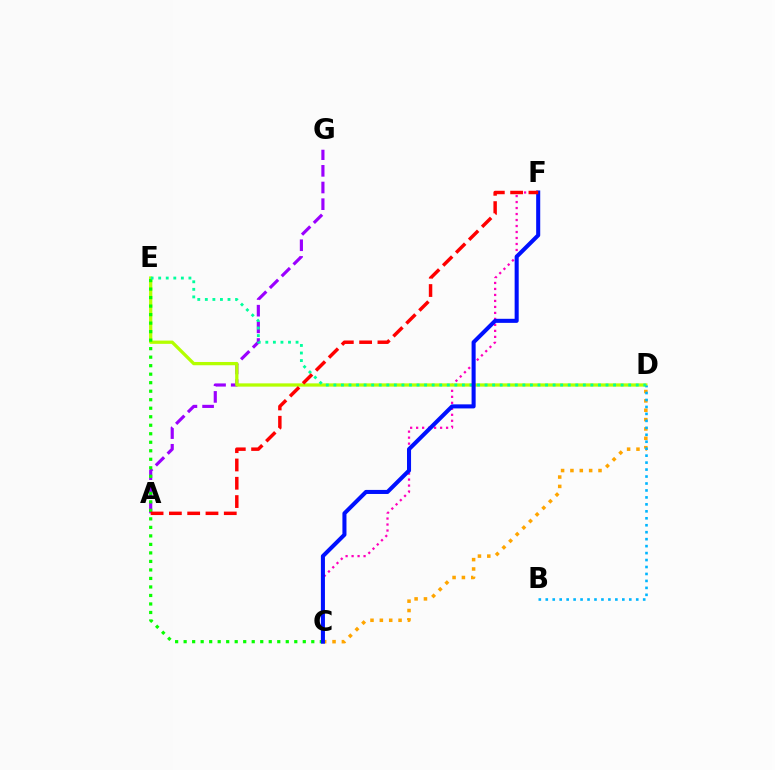{('A', 'G'): [{'color': '#9b00ff', 'line_style': 'dashed', 'thickness': 2.26}], ('C', 'F'): [{'color': '#ff00bd', 'line_style': 'dotted', 'thickness': 1.63}, {'color': '#0010ff', 'line_style': 'solid', 'thickness': 2.92}], ('D', 'E'): [{'color': '#b3ff00', 'line_style': 'solid', 'thickness': 2.35}, {'color': '#00ff9d', 'line_style': 'dotted', 'thickness': 2.05}], ('C', 'D'): [{'color': '#ffa500', 'line_style': 'dotted', 'thickness': 2.54}], ('C', 'E'): [{'color': '#08ff00', 'line_style': 'dotted', 'thickness': 2.31}], ('B', 'D'): [{'color': '#00b5ff', 'line_style': 'dotted', 'thickness': 1.89}], ('A', 'F'): [{'color': '#ff0000', 'line_style': 'dashed', 'thickness': 2.49}]}